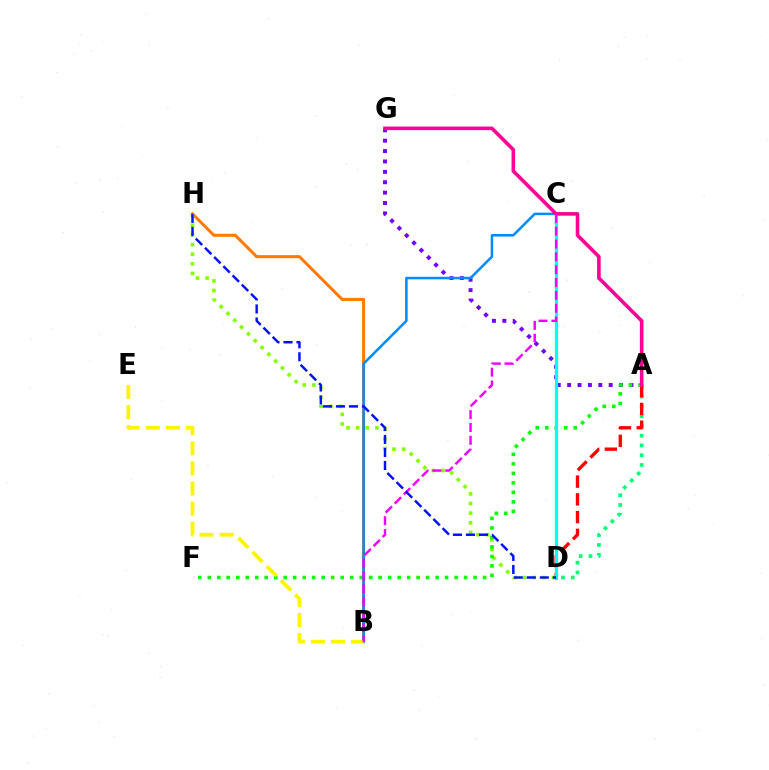{('B', 'H'): [{'color': '#ff7c00', 'line_style': 'solid', 'thickness': 2.22}], ('A', 'D'): [{'color': '#00ff74', 'line_style': 'dotted', 'thickness': 2.65}, {'color': '#ff0000', 'line_style': 'dashed', 'thickness': 2.41}], ('A', 'G'): [{'color': '#7200ff', 'line_style': 'dotted', 'thickness': 2.82}, {'color': '#ff0094', 'line_style': 'solid', 'thickness': 2.59}], ('D', 'H'): [{'color': '#84ff00', 'line_style': 'dotted', 'thickness': 2.61}, {'color': '#0010ff', 'line_style': 'dashed', 'thickness': 1.77}], ('A', 'F'): [{'color': '#08ff00', 'line_style': 'dotted', 'thickness': 2.58}], ('B', 'C'): [{'color': '#008cff', 'line_style': 'solid', 'thickness': 1.83}, {'color': '#ee00ff', 'line_style': 'dashed', 'thickness': 1.74}], ('C', 'D'): [{'color': '#00fff6', 'line_style': 'solid', 'thickness': 2.31}], ('B', 'E'): [{'color': '#fcf500', 'line_style': 'dashed', 'thickness': 2.73}]}